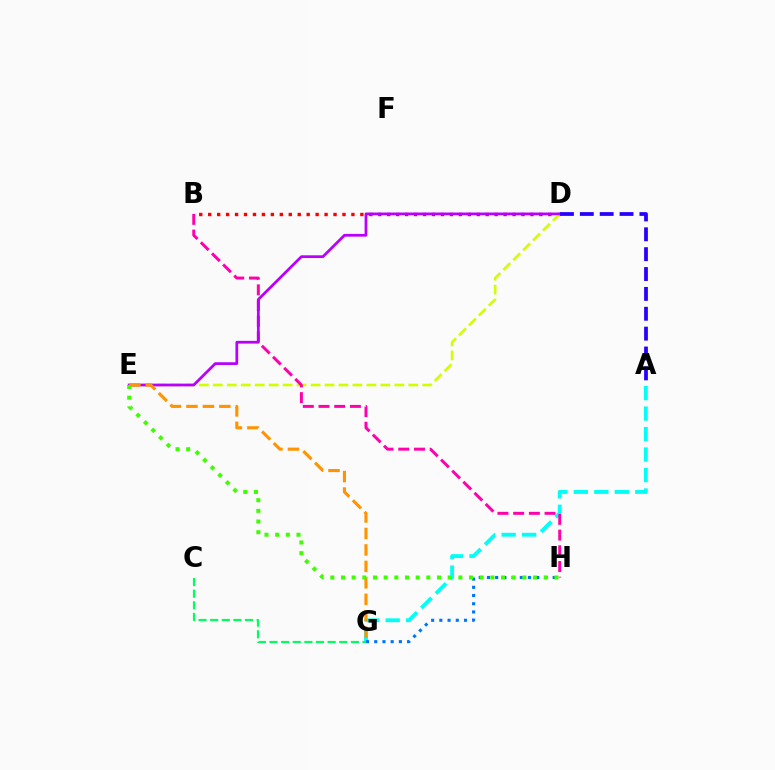{('B', 'D'): [{'color': '#ff0000', 'line_style': 'dotted', 'thickness': 2.43}], ('A', 'G'): [{'color': '#00fff6', 'line_style': 'dashed', 'thickness': 2.78}], ('D', 'E'): [{'color': '#d1ff00', 'line_style': 'dashed', 'thickness': 1.9}, {'color': '#b900ff', 'line_style': 'solid', 'thickness': 1.98}], ('B', 'H'): [{'color': '#ff00ac', 'line_style': 'dashed', 'thickness': 2.13}], ('C', 'G'): [{'color': '#00ff5c', 'line_style': 'dashed', 'thickness': 1.58}], ('A', 'D'): [{'color': '#2500ff', 'line_style': 'dashed', 'thickness': 2.7}], ('G', 'H'): [{'color': '#0074ff', 'line_style': 'dotted', 'thickness': 2.23}], ('E', 'G'): [{'color': '#ff9400', 'line_style': 'dashed', 'thickness': 2.24}], ('E', 'H'): [{'color': '#3dff00', 'line_style': 'dotted', 'thickness': 2.9}]}